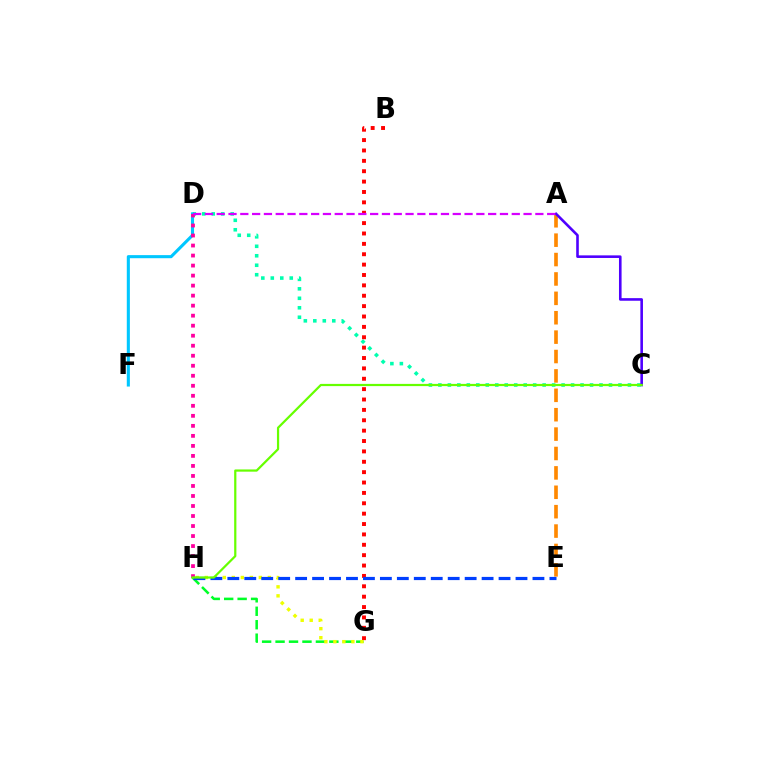{('C', 'D'): [{'color': '#00ffaf', 'line_style': 'dotted', 'thickness': 2.58}], ('G', 'H'): [{'color': '#00ff27', 'line_style': 'dashed', 'thickness': 1.83}, {'color': '#eeff00', 'line_style': 'dotted', 'thickness': 2.45}], ('B', 'G'): [{'color': '#ff0000', 'line_style': 'dotted', 'thickness': 2.82}], ('D', 'F'): [{'color': '#00c7ff', 'line_style': 'solid', 'thickness': 2.22}], ('D', 'H'): [{'color': '#ff00a0', 'line_style': 'dotted', 'thickness': 2.72}], ('A', 'E'): [{'color': '#ff8800', 'line_style': 'dashed', 'thickness': 2.63}], ('E', 'H'): [{'color': '#003fff', 'line_style': 'dashed', 'thickness': 2.3}], ('A', 'C'): [{'color': '#4f00ff', 'line_style': 'solid', 'thickness': 1.87}], ('A', 'D'): [{'color': '#d600ff', 'line_style': 'dashed', 'thickness': 1.6}], ('C', 'H'): [{'color': '#66ff00', 'line_style': 'solid', 'thickness': 1.6}]}